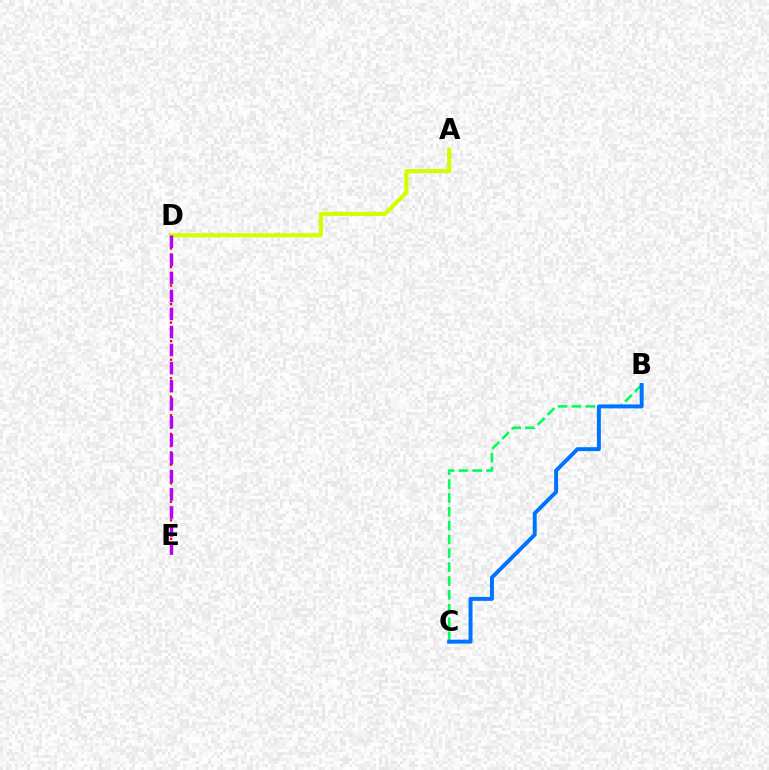{('D', 'E'): [{'color': '#ff0000', 'line_style': 'dotted', 'thickness': 1.68}, {'color': '#b900ff', 'line_style': 'dashed', 'thickness': 2.45}], ('A', 'D'): [{'color': '#d1ff00', 'line_style': 'solid', 'thickness': 2.97}], ('B', 'C'): [{'color': '#00ff5c', 'line_style': 'dashed', 'thickness': 1.88}, {'color': '#0074ff', 'line_style': 'solid', 'thickness': 2.85}]}